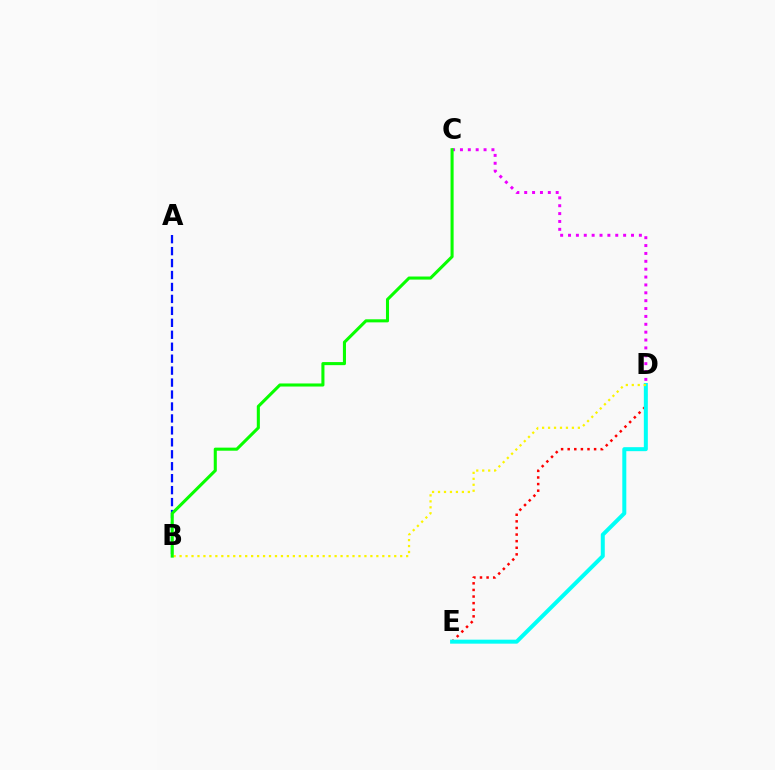{('C', 'D'): [{'color': '#ee00ff', 'line_style': 'dotted', 'thickness': 2.14}], ('D', 'E'): [{'color': '#ff0000', 'line_style': 'dotted', 'thickness': 1.79}, {'color': '#00fff6', 'line_style': 'solid', 'thickness': 2.87}], ('A', 'B'): [{'color': '#0010ff', 'line_style': 'dashed', 'thickness': 1.62}], ('B', 'D'): [{'color': '#fcf500', 'line_style': 'dotted', 'thickness': 1.62}], ('B', 'C'): [{'color': '#08ff00', 'line_style': 'solid', 'thickness': 2.21}]}